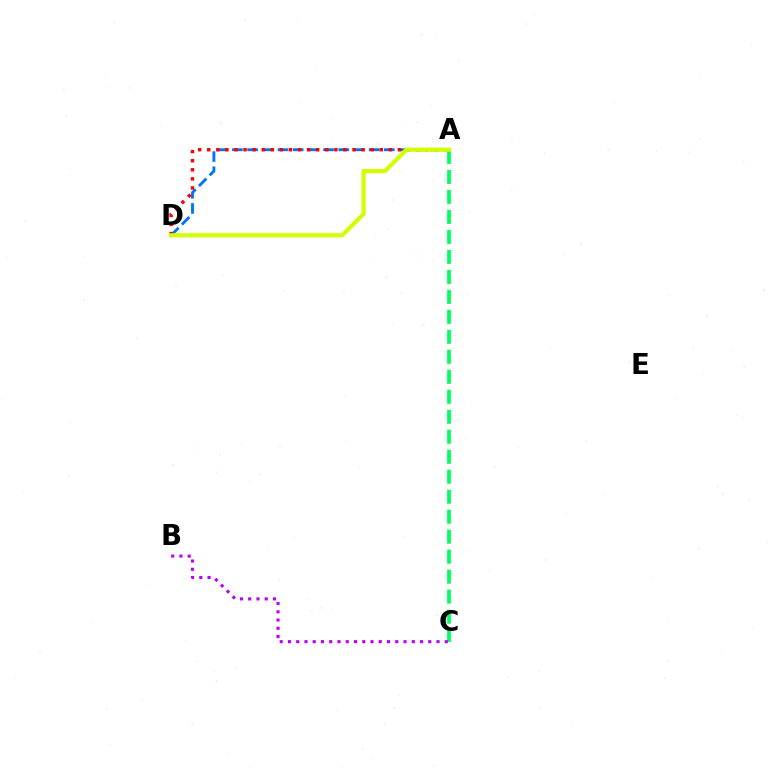{('A', 'C'): [{'color': '#00ff5c', 'line_style': 'dashed', 'thickness': 2.72}], ('B', 'C'): [{'color': '#b900ff', 'line_style': 'dotted', 'thickness': 2.24}], ('A', 'D'): [{'color': '#0074ff', 'line_style': 'dashed', 'thickness': 2.06}, {'color': '#ff0000', 'line_style': 'dotted', 'thickness': 2.47}, {'color': '#d1ff00', 'line_style': 'solid', 'thickness': 2.99}]}